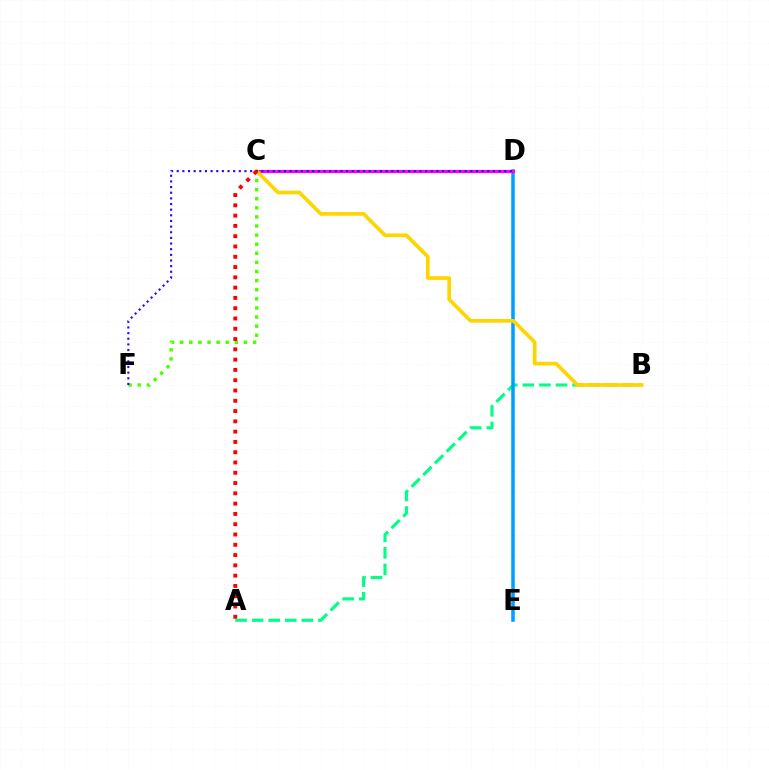{('A', 'B'): [{'color': '#00ff86', 'line_style': 'dashed', 'thickness': 2.25}], ('C', 'F'): [{'color': '#4fff00', 'line_style': 'dotted', 'thickness': 2.47}], ('D', 'E'): [{'color': '#009eff', 'line_style': 'solid', 'thickness': 2.54}], ('C', 'D'): [{'color': '#ff00ed', 'line_style': 'solid', 'thickness': 2.27}], ('B', 'C'): [{'color': '#ffd500', 'line_style': 'solid', 'thickness': 2.66}], ('D', 'F'): [{'color': '#3700ff', 'line_style': 'dotted', 'thickness': 1.53}], ('A', 'C'): [{'color': '#ff0000', 'line_style': 'dotted', 'thickness': 2.79}]}